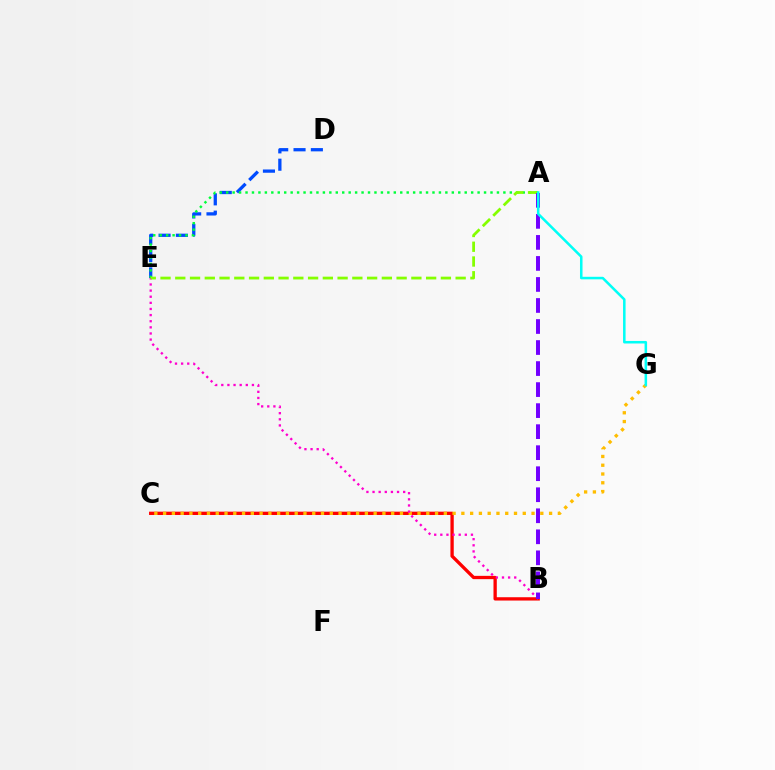{('B', 'C'): [{'color': '#ff0000', 'line_style': 'solid', 'thickness': 2.38}], ('D', 'E'): [{'color': '#004bff', 'line_style': 'dashed', 'thickness': 2.35}], ('A', 'E'): [{'color': '#00ff39', 'line_style': 'dotted', 'thickness': 1.75}, {'color': '#84ff00', 'line_style': 'dashed', 'thickness': 2.0}], ('C', 'G'): [{'color': '#ffbd00', 'line_style': 'dotted', 'thickness': 2.38}], ('B', 'E'): [{'color': '#ff00cf', 'line_style': 'dotted', 'thickness': 1.66}], ('A', 'B'): [{'color': '#7200ff', 'line_style': 'dashed', 'thickness': 2.86}], ('A', 'G'): [{'color': '#00fff6', 'line_style': 'solid', 'thickness': 1.82}]}